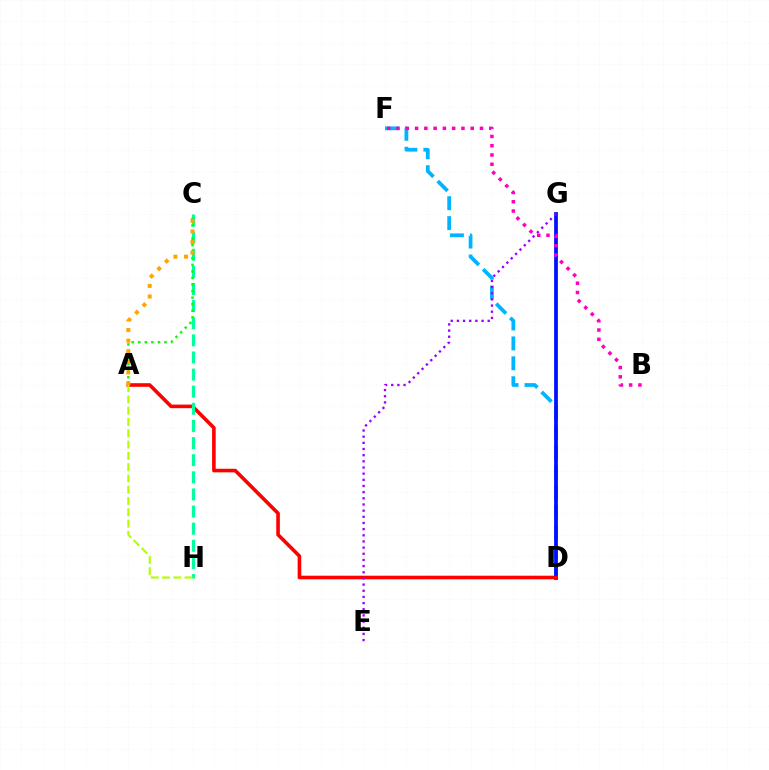{('D', 'F'): [{'color': '#00b5ff', 'line_style': 'dashed', 'thickness': 2.71}], ('D', 'G'): [{'color': '#0010ff', 'line_style': 'solid', 'thickness': 2.7}], ('A', 'D'): [{'color': '#ff0000', 'line_style': 'solid', 'thickness': 2.59}], ('E', 'G'): [{'color': '#9b00ff', 'line_style': 'dotted', 'thickness': 1.67}], ('C', 'H'): [{'color': '#00ff9d', 'line_style': 'dashed', 'thickness': 2.33}], ('A', 'C'): [{'color': '#08ff00', 'line_style': 'dotted', 'thickness': 1.78}, {'color': '#ffa500', 'line_style': 'dotted', 'thickness': 2.88}], ('B', 'F'): [{'color': '#ff00bd', 'line_style': 'dotted', 'thickness': 2.52}], ('A', 'H'): [{'color': '#b3ff00', 'line_style': 'dashed', 'thickness': 1.53}]}